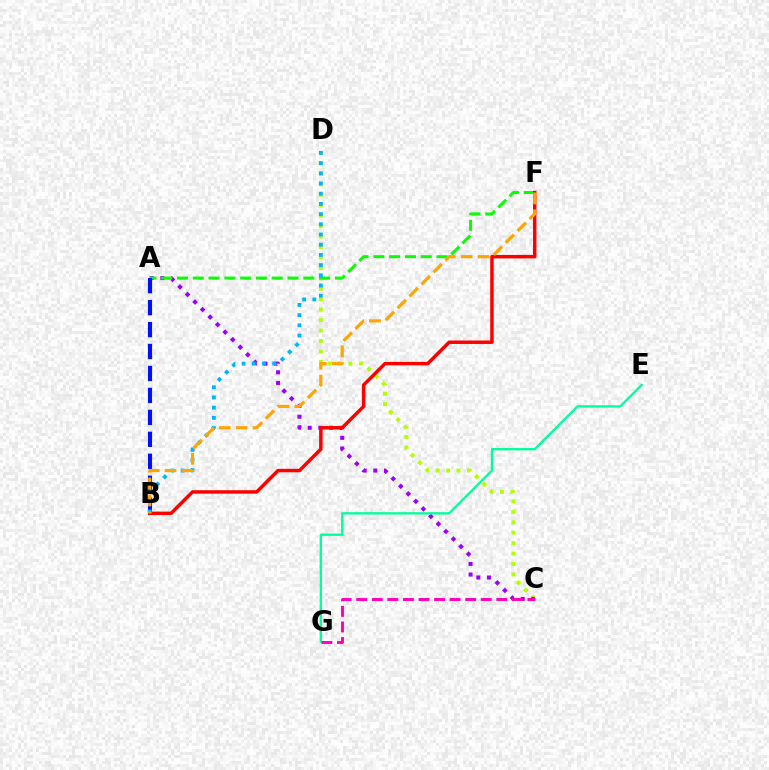{('C', 'D'): [{'color': '#b3ff00', 'line_style': 'dotted', 'thickness': 2.84}], ('A', 'C'): [{'color': '#9b00ff', 'line_style': 'dotted', 'thickness': 2.89}], ('A', 'F'): [{'color': '#08ff00', 'line_style': 'dashed', 'thickness': 2.14}], ('A', 'B'): [{'color': '#0010ff', 'line_style': 'dashed', 'thickness': 2.98}], ('B', 'F'): [{'color': '#ff0000', 'line_style': 'solid', 'thickness': 2.5}, {'color': '#ffa500', 'line_style': 'dashed', 'thickness': 2.29}], ('E', 'G'): [{'color': '#00ff9d', 'line_style': 'solid', 'thickness': 1.68}], ('C', 'G'): [{'color': '#ff00bd', 'line_style': 'dashed', 'thickness': 2.11}], ('B', 'D'): [{'color': '#00b5ff', 'line_style': 'dotted', 'thickness': 2.77}]}